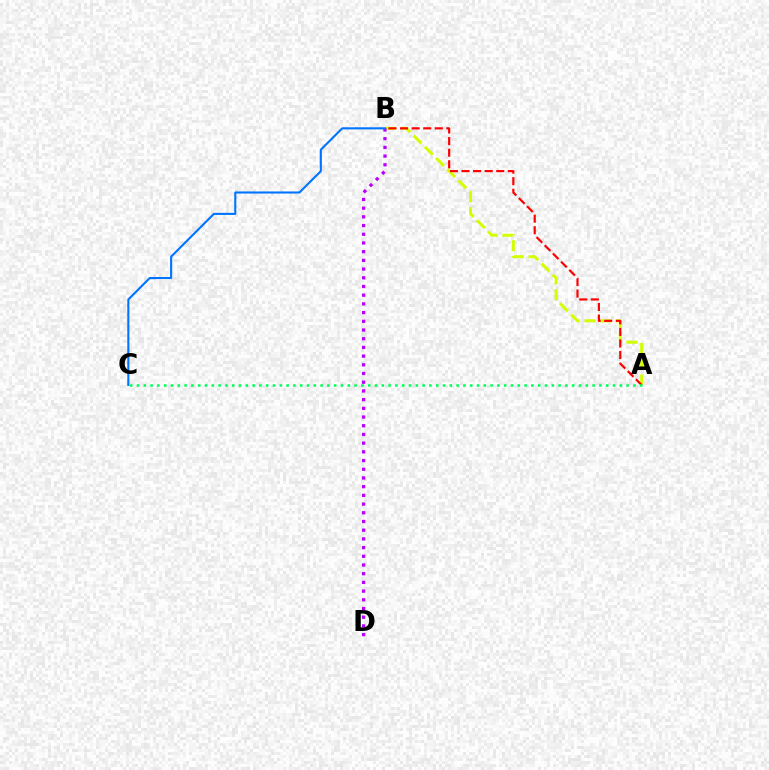{('A', 'B'): [{'color': '#d1ff00', 'line_style': 'dashed', 'thickness': 2.15}, {'color': '#ff0000', 'line_style': 'dashed', 'thickness': 1.57}], ('B', 'D'): [{'color': '#b900ff', 'line_style': 'dotted', 'thickness': 2.36}], ('B', 'C'): [{'color': '#0074ff', 'line_style': 'solid', 'thickness': 1.5}], ('A', 'C'): [{'color': '#00ff5c', 'line_style': 'dotted', 'thickness': 1.85}]}